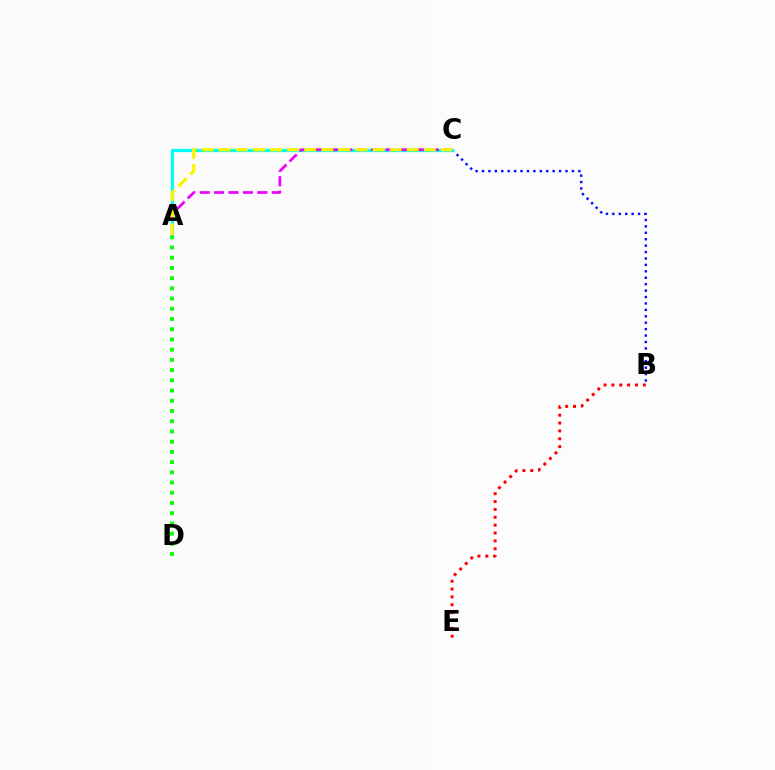{('B', 'C'): [{'color': '#0010ff', 'line_style': 'dotted', 'thickness': 1.74}], ('A', 'C'): [{'color': '#00fff6', 'line_style': 'solid', 'thickness': 2.36}, {'color': '#ee00ff', 'line_style': 'dashed', 'thickness': 1.96}, {'color': '#fcf500', 'line_style': 'dashed', 'thickness': 2.32}], ('B', 'E'): [{'color': '#ff0000', 'line_style': 'dotted', 'thickness': 2.14}], ('A', 'D'): [{'color': '#08ff00', 'line_style': 'dotted', 'thickness': 2.78}]}